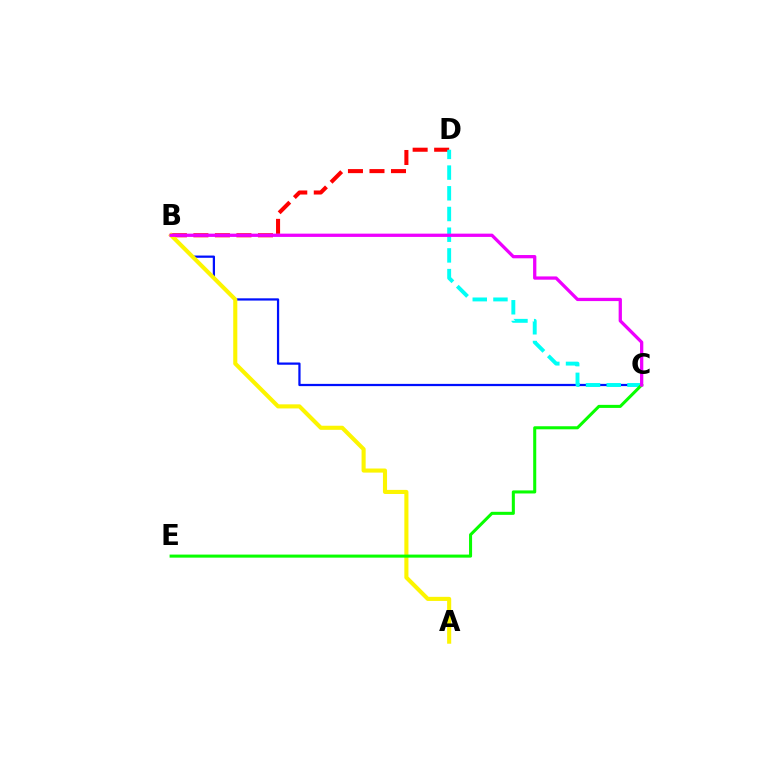{('B', 'C'): [{'color': '#0010ff', 'line_style': 'solid', 'thickness': 1.62}, {'color': '#ee00ff', 'line_style': 'solid', 'thickness': 2.36}], ('B', 'D'): [{'color': '#ff0000', 'line_style': 'dashed', 'thickness': 2.92}], ('C', 'D'): [{'color': '#00fff6', 'line_style': 'dashed', 'thickness': 2.81}], ('A', 'B'): [{'color': '#fcf500', 'line_style': 'solid', 'thickness': 2.94}], ('C', 'E'): [{'color': '#08ff00', 'line_style': 'solid', 'thickness': 2.2}]}